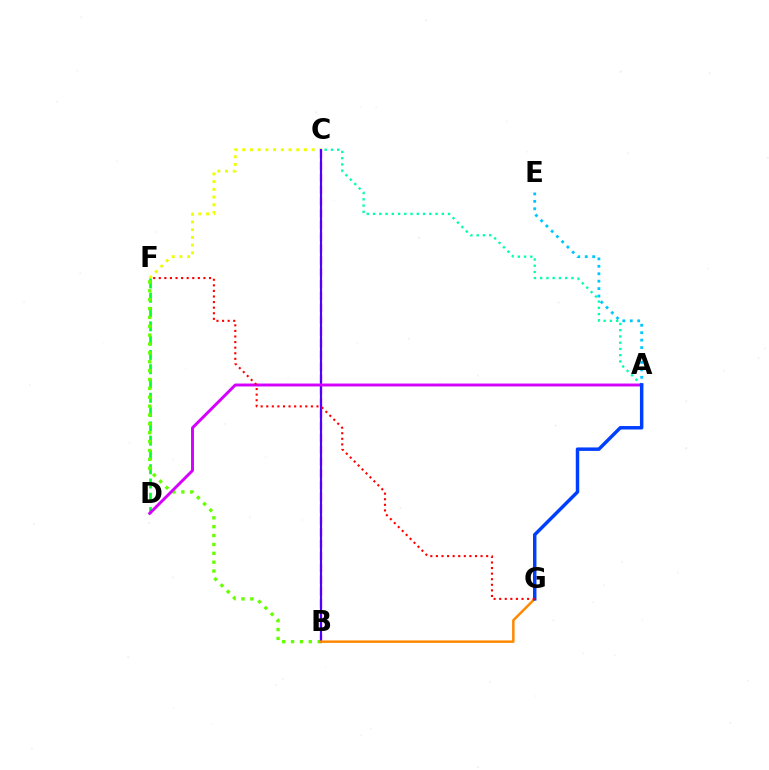{('A', 'C'): [{'color': '#00ffaf', 'line_style': 'dotted', 'thickness': 1.7}], ('C', 'F'): [{'color': '#eeff00', 'line_style': 'dotted', 'thickness': 2.1}], ('B', 'C'): [{'color': '#ff00a0', 'line_style': 'dashed', 'thickness': 1.61}, {'color': '#4f00ff', 'line_style': 'solid', 'thickness': 1.57}], ('D', 'F'): [{'color': '#00ff27', 'line_style': 'dashed', 'thickness': 1.94}], ('A', 'E'): [{'color': '#00c7ff', 'line_style': 'dotted', 'thickness': 2.02}], ('B', 'F'): [{'color': '#66ff00', 'line_style': 'dotted', 'thickness': 2.41}], ('A', 'D'): [{'color': '#d600ff', 'line_style': 'solid', 'thickness': 2.11}], ('B', 'G'): [{'color': '#ff8800', 'line_style': 'solid', 'thickness': 1.78}], ('A', 'G'): [{'color': '#003fff', 'line_style': 'solid', 'thickness': 2.49}], ('F', 'G'): [{'color': '#ff0000', 'line_style': 'dotted', 'thickness': 1.52}]}